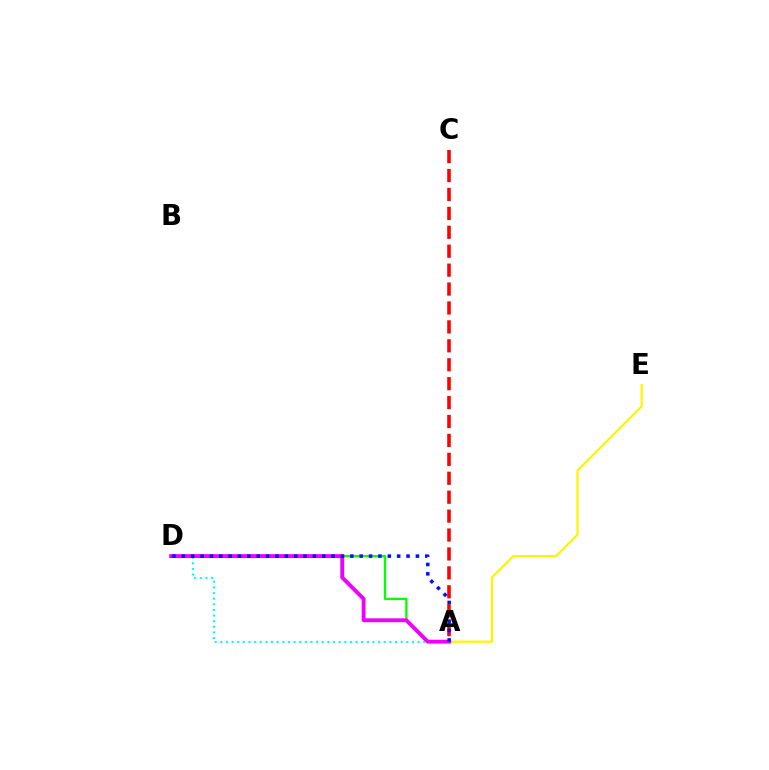{('A', 'D'): [{'color': '#00fff6', 'line_style': 'dotted', 'thickness': 1.53}, {'color': '#08ff00', 'line_style': 'solid', 'thickness': 1.69}, {'color': '#ee00ff', 'line_style': 'solid', 'thickness': 2.79}, {'color': '#0010ff', 'line_style': 'dotted', 'thickness': 2.54}], ('A', 'C'): [{'color': '#ff0000', 'line_style': 'dashed', 'thickness': 2.57}], ('A', 'E'): [{'color': '#fcf500', 'line_style': 'solid', 'thickness': 1.59}]}